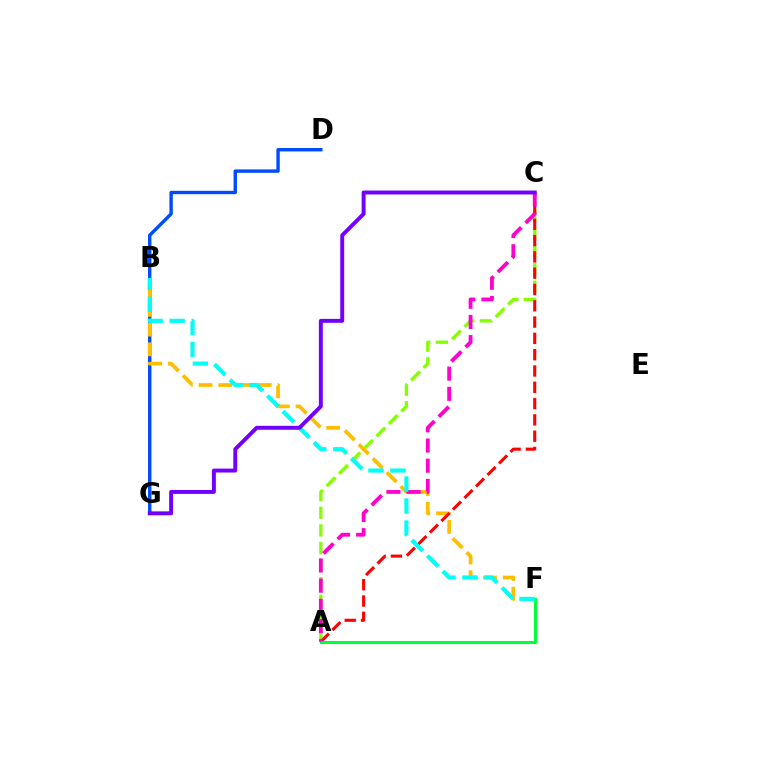{('D', 'G'): [{'color': '#004bff', 'line_style': 'solid', 'thickness': 2.45}], ('A', 'C'): [{'color': '#84ff00', 'line_style': 'dashed', 'thickness': 2.39}, {'color': '#ff0000', 'line_style': 'dashed', 'thickness': 2.21}, {'color': '#ff00cf', 'line_style': 'dashed', 'thickness': 2.74}], ('B', 'F'): [{'color': '#ffbd00', 'line_style': 'dashed', 'thickness': 2.68}, {'color': '#00fff6', 'line_style': 'dashed', 'thickness': 2.99}], ('A', 'F'): [{'color': '#00ff39', 'line_style': 'solid', 'thickness': 2.17}], ('C', 'G'): [{'color': '#7200ff', 'line_style': 'solid', 'thickness': 2.83}]}